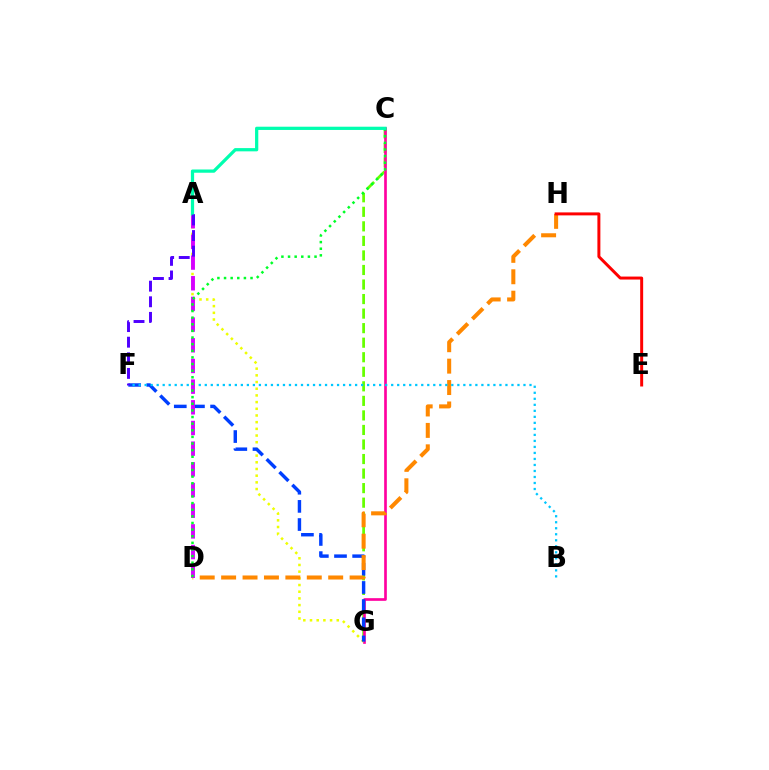{('C', 'G'): [{'color': '#66ff00', 'line_style': 'dashed', 'thickness': 1.98}, {'color': '#ff00a0', 'line_style': 'solid', 'thickness': 1.93}], ('A', 'G'): [{'color': '#eeff00', 'line_style': 'dotted', 'thickness': 1.82}], ('F', 'G'): [{'color': '#003fff', 'line_style': 'dashed', 'thickness': 2.47}], ('D', 'H'): [{'color': '#ff8800', 'line_style': 'dashed', 'thickness': 2.91}], ('B', 'F'): [{'color': '#00c7ff', 'line_style': 'dotted', 'thickness': 1.63}], ('A', 'D'): [{'color': '#d600ff', 'line_style': 'dashed', 'thickness': 2.81}], ('E', 'H'): [{'color': '#ff0000', 'line_style': 'solid', 'thickness': 2.14}], ('C', 'D'): [{'color': '#00ff27', 'line_style': 'dotted', 'thickness': 1.8}], ('A', 'C'): [{'color': '#00ffaf', 'line_style': 'solid', 'thickness': 2.34}], ('A', 'F'): [{'color': '#4f00ff', 'line_style': 'dashed', 'thickness': 2.12}]}